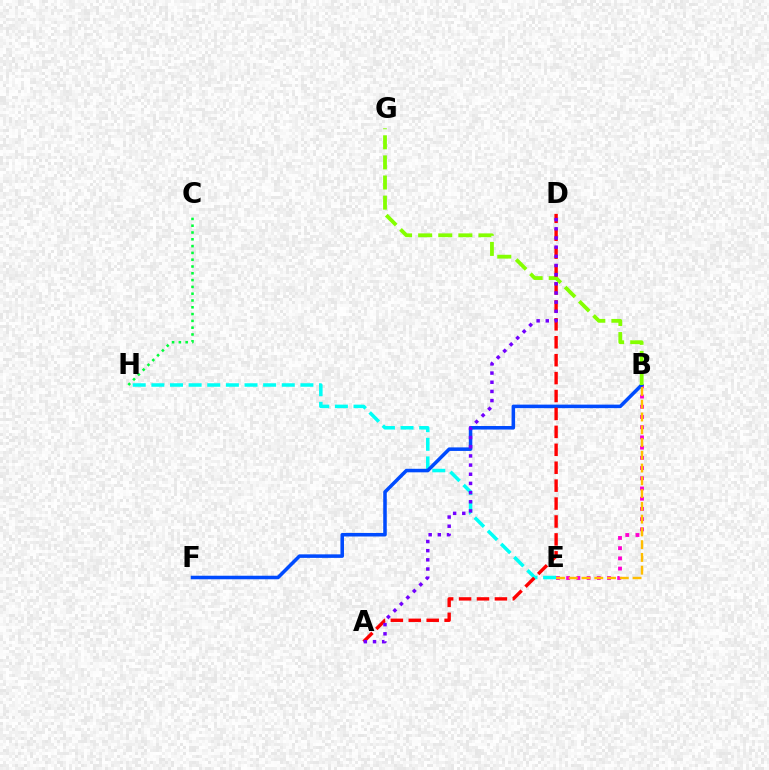{('B', 'E'): [{'color': '#ff00cf', 'line_style': 'dotted', 'thickness': 2.77}, {'color': '#ffbd00', 'line_style': 'dashed', 'thickness': 1.73}], ('E', 'H'): [{'color': '#00fff6', 'line_style': 'dashed', 'thickness': 2.53}], ('B', 'F'): [{'color': '#004bff', 'line_style': 'solid', 'thickness': 2.55}], ('B', 'G'): [{'color': '#84ff00', 'line_style': 'dashed', 'thickness': 2.73}], ('A', 'D'): [{'color': '#ff0000', 'line_style': 'dashed', 'thickness': 2.43}, {'color': '#7200ff', 'line_style': 'dotted', 'thickness': 2.49}], ('C', 'H'): [{'color': '#00ff39', 'line_style': 'dotted', 'thickness': 1.85}]}